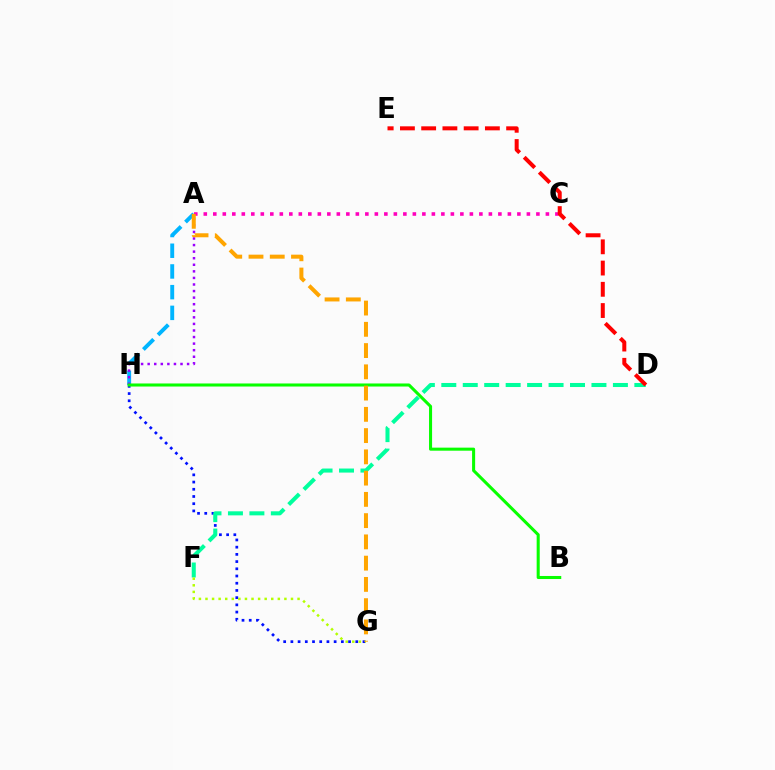{('G', 'H'): [{'color': '#0010ff', 'line_style': 'dotted', 'thickness': 1.96}], ('D', 'F'): [{'color': '#00ff9d', 'line_style': 'dashed', 'thickness': 2.91}], ('A', 'H'): [{'color': '#00b5ff', 'line_style': 'dashed', 'thickness': 2.81}, {'color': '#9b00ff', 'line_style': 'dotted', 'thickness': 1.79}], ('B', 'H'): [{'color': '#08ff00', 'line_style': 'solid', 'thickness': 2.2}], ('A', 'C'): [{'color': '#ff00bd', 'line_style': 'dotted', 'thickness': 2.58}], ('F', 'G'): [{'color': '#b3ff00', 'line_style': 'dotted', 'thickness': 1.79}], ('D', 'E'): [{'color': '#ff0000', 'line_style': 'dashed', 'thickness': 2.89}], ('A', 'G'): [{'color': '#ffa500', 'line_style': 'dashed', 'thickness': 2.89}]}